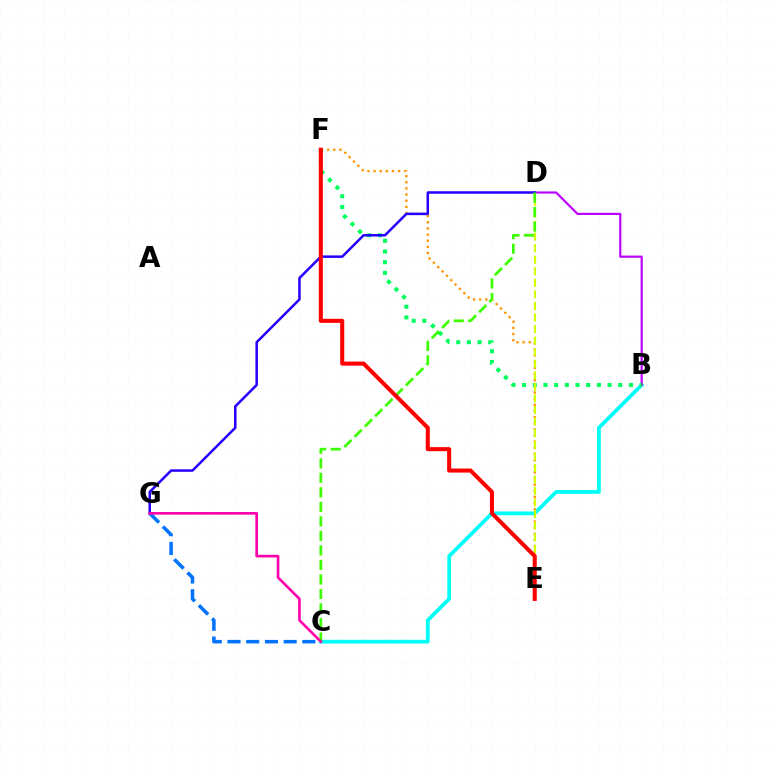{('E', 'F'): [{'color': '#ff9400', 'line_style': 'dotted', 'thickness': 1.67}, {'color': '#ff0000', 'line_style': 'solid', 'thickness': 2.92}], ('B', 'C'): [{'color': '#00fff6', 'line_style': 'solid', 'thickness': 2.71}], ('B', 'D'): [{'color': '#b900ff', 'line_style': 'solid', 'thickness': 1.55}], ('B', 'F'): [{'color': '#00ff5c', 'line_style': 'dotted', 'thickness': 2.9}], ('D', 'G'): [{'color': '#2500ff', 'line_style': 'solid', 'thickness': 1.81}], ('D', 'E'): [{'color': '#d1ff00', 'line_style': 'dashed', 'thickness': 1.57}], ('C', 'G'): [{'color': '#0074ff', 'line_style': 'dashed', 'thickness': 2.54}, {'color': '#ff00ac', 'line_style': 'solid', 'thickness': 1.9}], ('C', 'D'): [{'color': '#3dff00', 'line_style': 'dashed', 'thickness': 1.97}]}